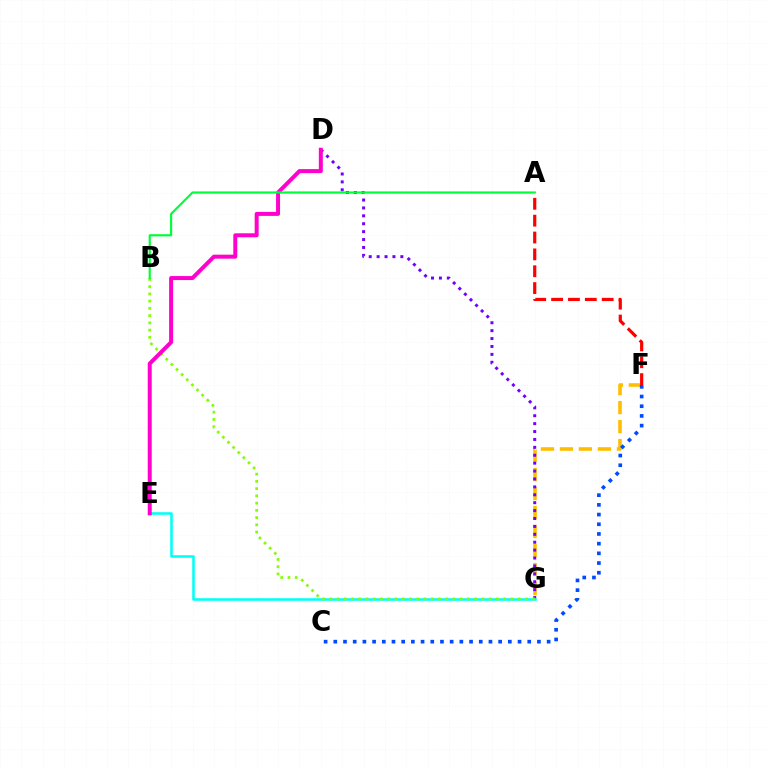{('F', 'G'): [{'color': '#ffbd00', 'line_style': 'dashed', 'thickness': 2.58}], ('A', 'F'): [{'color': '#ff0000', 'line_style': 'dashed', 'thickness': 2.29}], ('D', 'G'): [{'color': '#7200ff', 'line_style': 'dotted', 'thickness': 2.15}], ('E', 'G'): [{'color': '#00fff6', 'line_style': 'solid', 'thickness': 1.83}], ('B', 'G'): [{'color': '#84ff00', 'line_style': 'dotted', 'thickness': 1.97}], ('D', 'E'): [{'color': '#ff00cf', 'line_style': 'solid', 'thickness': 2.87}], ('C', 'F'): [{'color': '#004bff', 'line_style': 'dotted', 'thickness': 2.63}], ('A', 'B'): [{'color': '#00ff39', 'line_style': 'solid', 'thickness': 1.56}]}